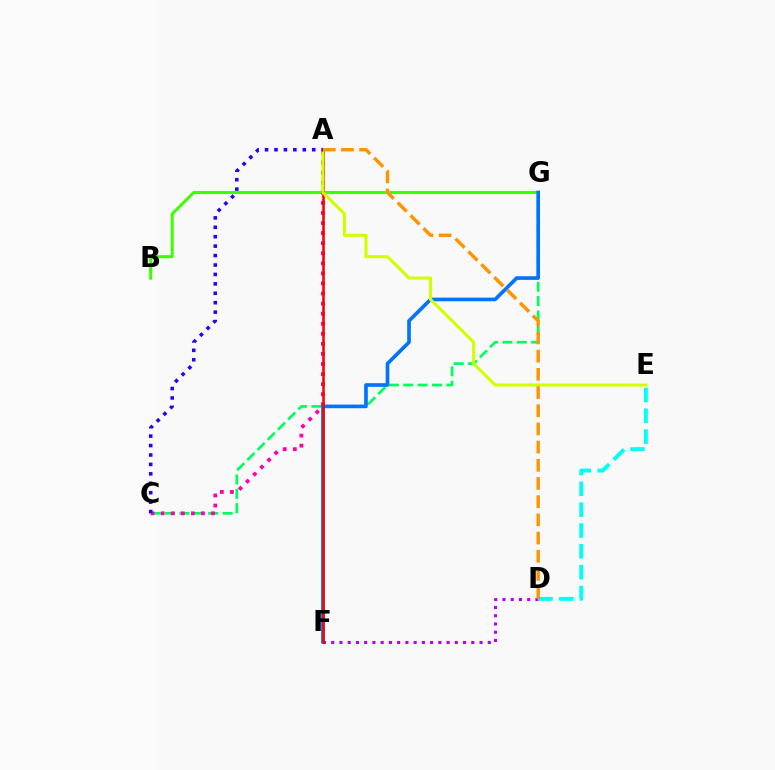{('C', 'G'): [{'color': '#00ff5c', 'line_style': 'dashed', 'thickness': 1.95}], ('D', 'F'): [{'color': '#b900ff', 'line_style': 'dotted', 'thickness': 2.24}], ('B', 'G'): [{'color': '#3dff00', 'line_style': 'solid', 'thickness': 2.2}], ('A', 'C'): [{'color': '#ff00ac', 'line_style': 'dotted', 'thickness': 2.74}, {'color': '#2500ff', 'line_style': 'dotted', 'thickness': 2.56}], ('D', 'E'): [{'color': '#00fff6', 'line_style': 'dashed', 'thickness': 2.83}], ('F', 'G'): [{'color': '#0074ff', 'line_style': 'solid', 'thickness': 2.63}], ('A', 'F'): [{'color': '#ff0000', 'line_style': 'solid', 'thickness': 1.86}], ('A', 'E'): [{'color': '#d1ff00', 'line_style': 'solid', 'thickness': 2.23}], ('A', 'D'): [{'color': '#ff9400', 'line_style': 'dashed', 'thickness': 2.47}]}